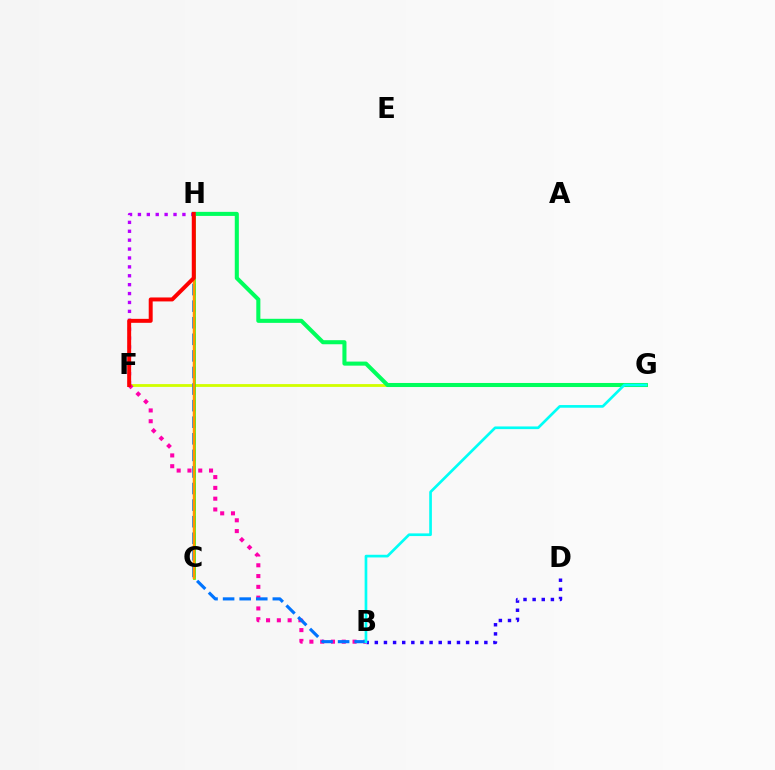{('B', 'D'): [{'color': '#2500ff', 'line_style': 'dotted', 'thickness': 2.48}], ('F', 'G'): [{'color': '#d1ff00', 'line_style': 'solid', 'thickness': 2.03}], ('B', 'F'): [{'color': '#ff00ac', 'line_style': 'dotted', 'thickness': 2.93}], ('B', 'H'): [{'color': '#0074ff', 'line_style': 'dashed', 'thickness': 2.25}], ('C', 'H'): [{'color': '#3dff00', 'line_style': 'solid', 'thickness': 1.93}, {'color': '#ff9400', 'line_style': 'solid', 'thickness': 1.78}], ('G', 'H'): [{'color': '#00ff5c', 'line_style': 'solid', 'thickness': 2.93}], ('B', 'G'): [{'color': '#00fff6', 'line_style': 'solid', 'thickness': 1.93}], ('F', 'H'): [{'color': '#b900ff', 'line_style': 'dotted', 'thickness': 2.42}, {'color': '#ff0000', 'line_style': 'solid', 'thickness': 2.85}]}